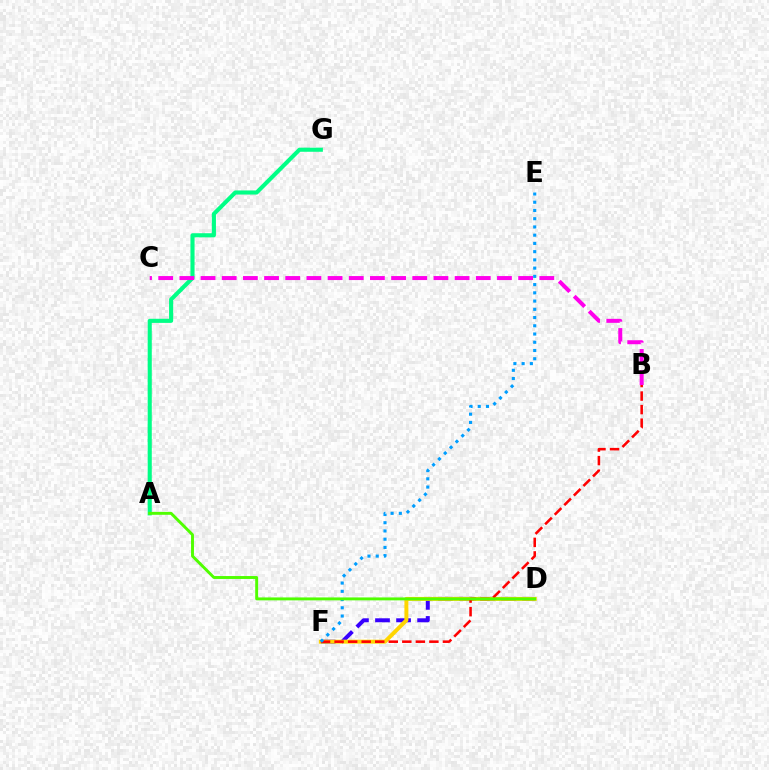{('A', 'G'): [{'color': '#00ff86', 'line_style': 'solid', 'thickness': 2.95}], ('D', 'F'): [{'color': '#3700ff', 'line_style': 'dashed', 'thickness': 2.86}, {'color': '#ffd500', 'line_style': 'solid', 'thickness': 2.84}], ('B', 'C'): [{'color': '#ff00ed', 'line_style': 'dashed', 'thickness': 2.88}], ('B', 'F'): [{'color': '#ff0000', 'line_style': 'dashed', 'thickness': 1.84}], ('E', 'F'): [{'color': '#009eff', 'line_style': 'dotted', 'thickness': 2.24}], ('A', 'D'): [{'color': '#4fff00', 'line_style': 'solid', 'thickness': 2.1}]}